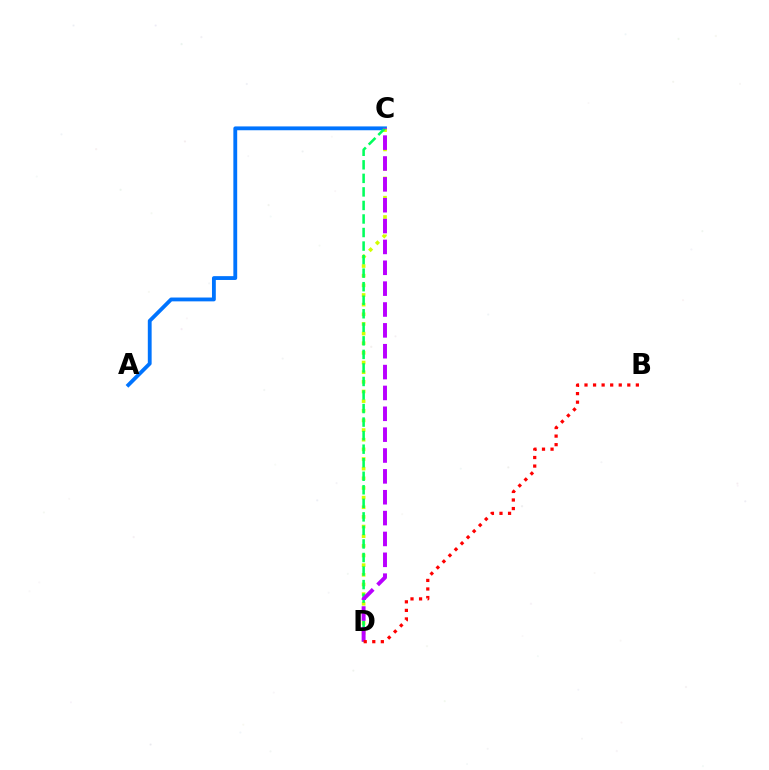{('A', 'C'): [{'color': '#0074ff', 'line_style': 'solid', 'thickness': 2.76}], ('C', 'D'): [{'color': '#d1ff00', 'line_style': 'dotted', 'thickness': 2.62}, {'color': '#00ff5c', 'line_style': 'dashed', 'thickness': 1.84}, {'color': '#b900ff', 'line_style': 'dashed', 'thickness': 2.83}], ('B', 'D'): [{'color': '#ff0000', 'line_style': 'dotted', 'thickness': 2.33}]}